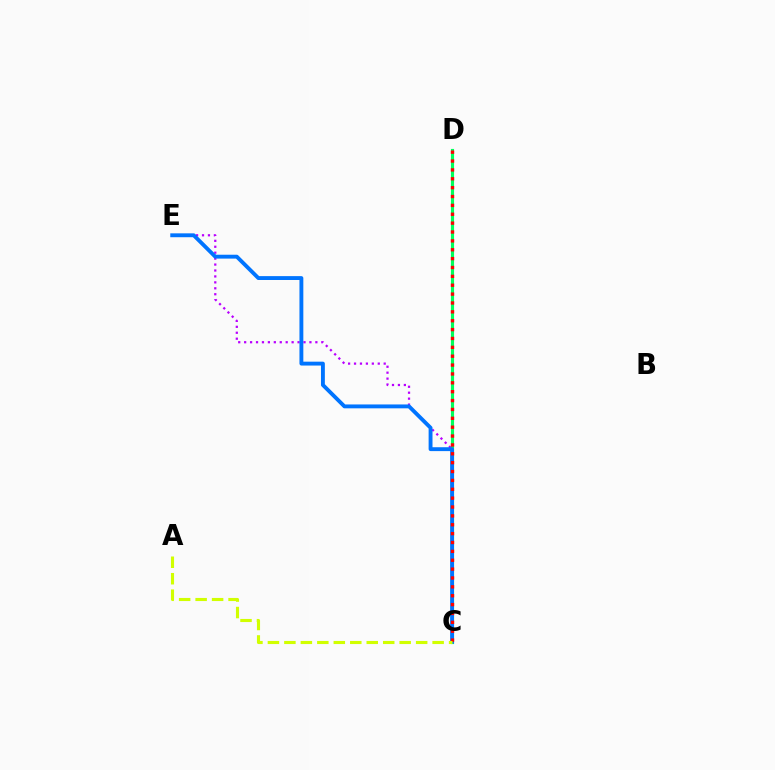{('C', 'D'): [{'color': '#00ff5c', 'line_style': 'solid', 'thickness': 2.26}, {'color': '#ff0000', 'line_style': 'dotted', 'thickness': 2.41}], ('C', 'E'): [{'color': '#b900ff', 'line_style': 'dotted', 'thickness': 1.61}, {'color': '#0074ff', 'line_style': 'solid', 'thickness': 2.79}], ('A', 'C'): [{'color': '#d1ff00', 'line_style': 'dashed', 'thickness': 2.24}]}